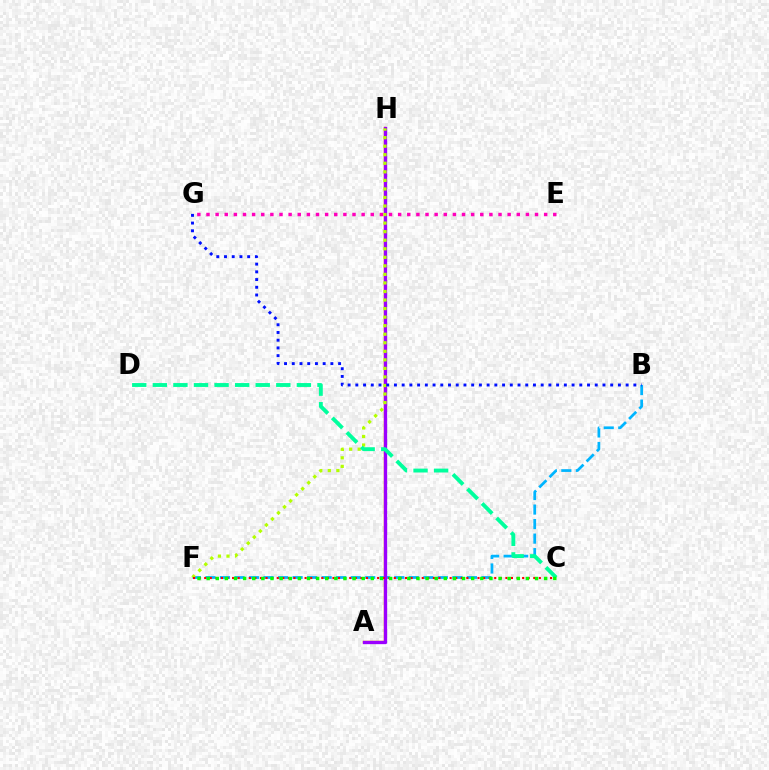{('A', 'H'): [{'color': '#ffa500', 'line_style': 'solid', 'thickness': 1.77}, {'color': '#9b00ff', 'line_style': 'solid', 'thickness': 2.39}], ('B', 'F'): [{'color': '#00b5ff', 'line_style': 'dashed', 'thickness': 1.97}], ('F', 'H'): [{'color': '#b3ff00', 'line_style': 'dotted', 'thickness': 2.32}], ('C', 'F'): [{'color': '#ff0000', 'line_style': 'dotted', 'thickness': 1.52}, {'color': '#08ff00', 'line_style': 'dotted', 'thickness': 2.48}], ('C', 'D'): [{'color': '#00ff9d', 'line_style': 'dashed', 'thickness': 2.8}], ('E', 'G'): [{'color': '#ff00bd', 'line_style': 'dotted', 'thickness': 2.48}], ('B', 'G'): [{'color': '#0010ff', 'line_style': 'dotted', 'thickness': 2.1}]}